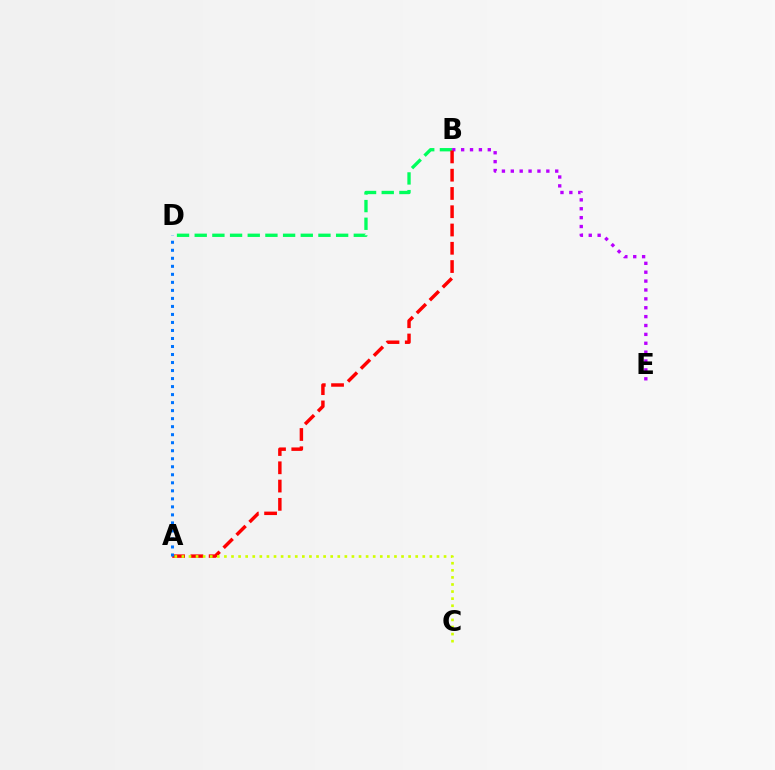{('B', 'D'): [{'color': '#00ff5c', 'line_style': 'dashed', 'thickness': 2.4}], ('B', 'E'): [{'color': '#b900ff', 'line_style': 'dotted', 'thickness': 2.41}], ('A', 'B'): [{'color': '#ff0000', 'line_style': 'dashed', 'thickness': 2.48}], ('A', 'D'): [{'color': '#0074ff', 'line_style': 'dotted', 'thickness': 2.18}], ('A', 'C'): [{'color': '#d1ff00', 'line_style': 'dotted', 'thickness': 1.93}]}